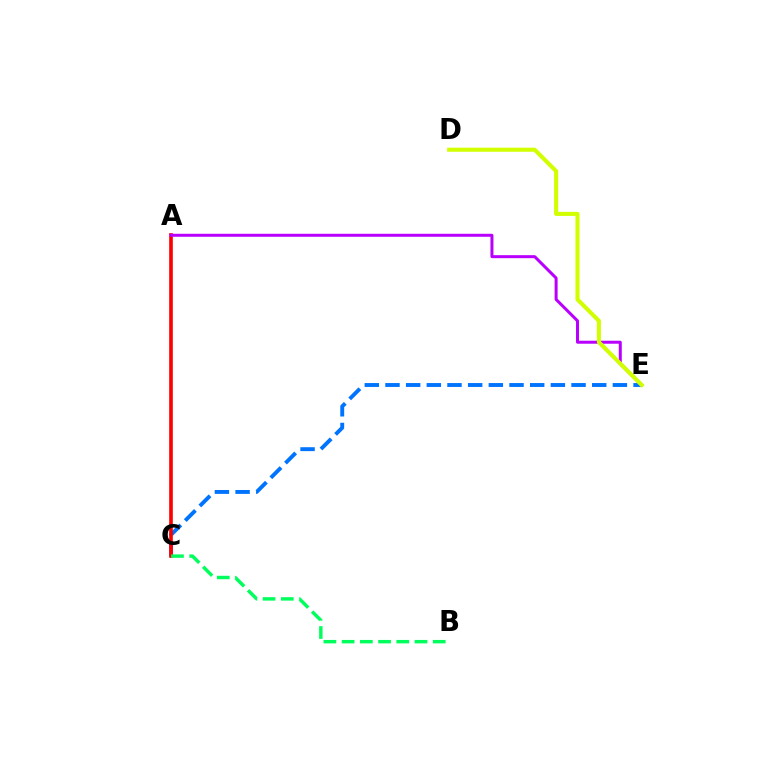{('C', 'E'): [{'color': '#0074ff', 'line_style': 'dashed', 'thickness': 2.81}], ('A', 'C'): [{'color': '#ff0000', 'line_style': 'solid', 'thickness': 2.62}], ('B', 'C'): [{'color': '#00ff5c', 'line_style': 'dashed', 'thickness': 2.47}], ('A', 'E'): [{'color': '#b900ff', 'line_style': 'solid', 'thickness': 2.16}], ('D', 'E'): [{'color': '#d1ff00', 'line_style': 'solid', 'thickness': 2.93}]}